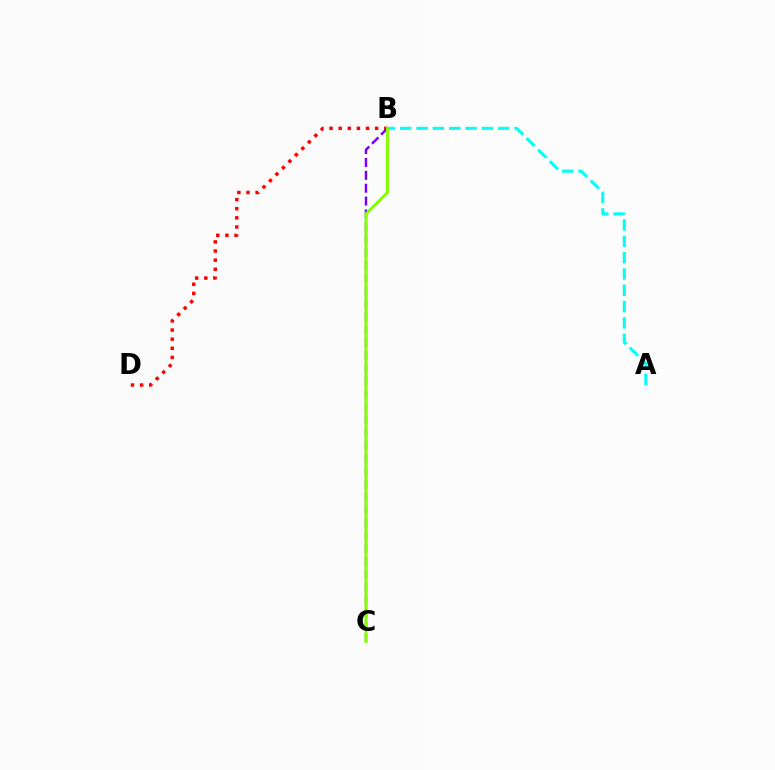{('B', 'D'): [{'color': '#ff0000', 'line_style': 'dotted', 'thickness': 2.48}], ('A', 'B'): [{'color': '#00fff6', 'line_style': 'dashed', 'thickness': 2.22}], ('B', 'C'): [{'color': '#7200ff', 'line_style': 'dashed', 'thickness': 1.75}, {'color': '#84ff00', 'line_style': 'solid', 'thickness': 2.11}]}